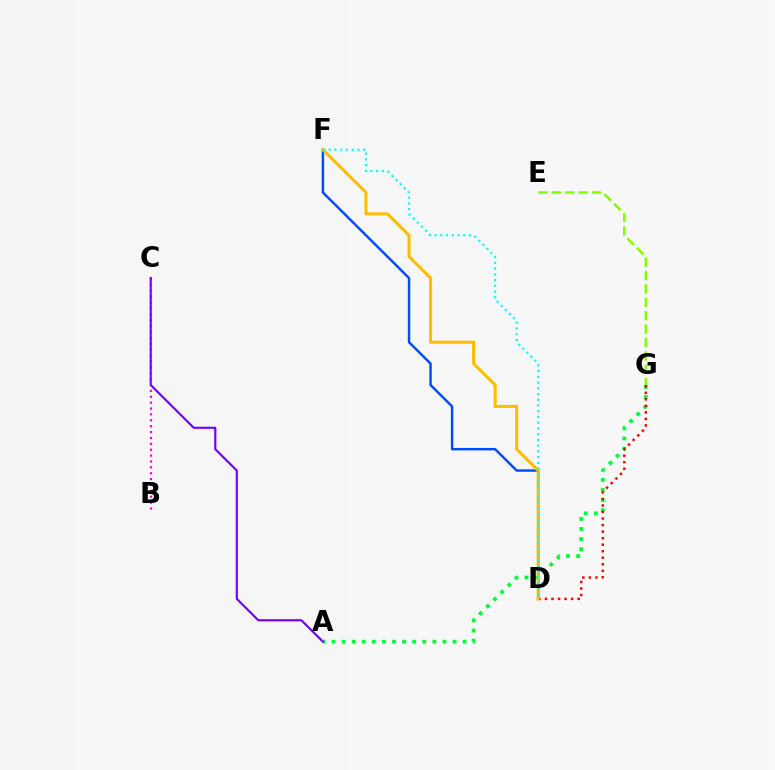{('A', 'G'): [{'color': '#00ff39', 'line_style': 'dotted', 'thickness': 2.74}], ('D', 'G'): [{'color': '#ff0000', 'line_style': 'dotted', 'thickness': 1.77}], ('B', 'C'): [{'color': '#ff00cf', 'line_style': 'dotted', 'thickness': 1.6}], ('D', 'F'): [{'color': '#004bff', 'line_style': 'solid', 'thickness': 1.76}, {'color': '#ffbd00', 'line_style': 'solid', 'thickness': 2.2}, {'color': '#00fff6', 'line_style': 'dotted', 'thickness': 1.56}], ('E', 'G'): [{'color': '#84ff00', 'line_style': 'dashed', 'thickness': 1.82}], ('A', 'C'): [{'color': '#7200ff', 'line_style': 'solid', 'thickness': 1.55}]}